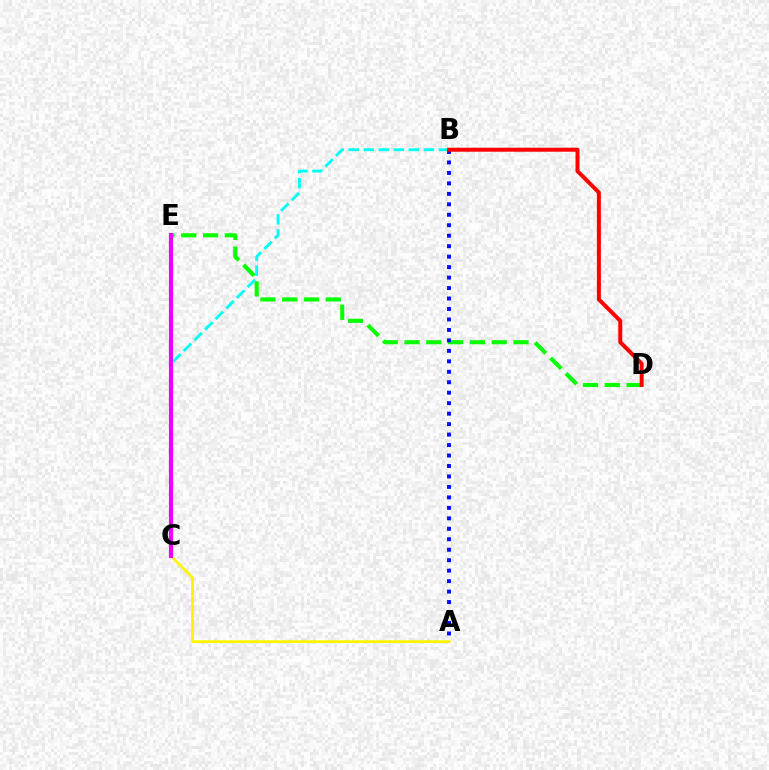{('A', 'C'): [{'color': '#fcf500', 'line_style': 'solid', 'thickness': 2.0}], ('D', 'E'): [{'color': '#08ff00', 'line_style': 'dashed', 'thickness': 2.96}], ('B', 'C'): [{'color': '#00fff6', 'line_style': 'dashed', 'thickness': 2.04}], ('C', 'E'): [{'color': '#ee00ff', 'line_style': 'solid', 'thickness': 2.99}], ('A', 'B'): [{'color': '#0010ff', 'line_style': 'dotted', 'thickness': 2.84}], ('B', 'D'): [{'color': '#ff0000', 'line_style': 'solid', 'thickness': 2.87}]}